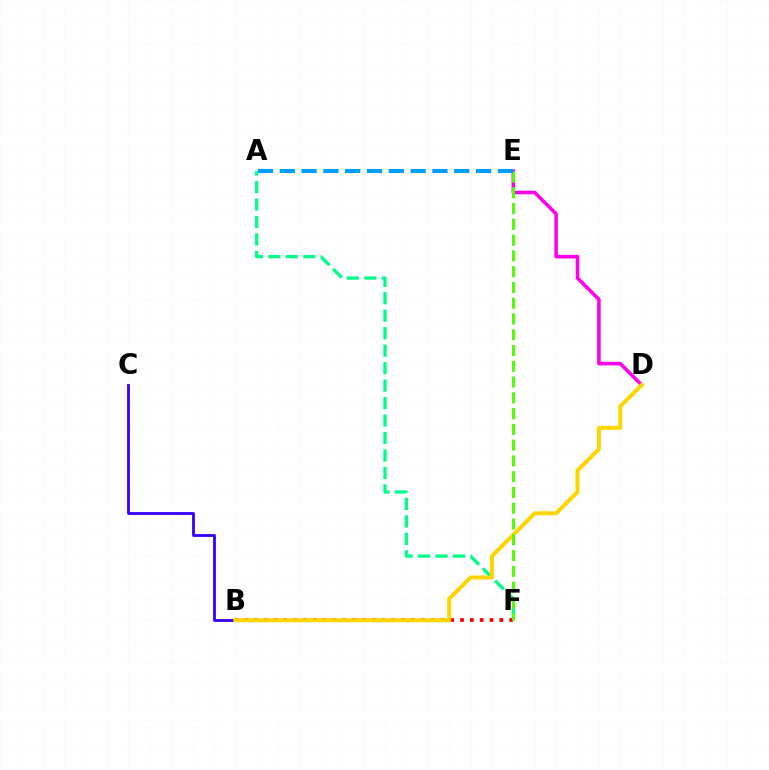{('A', 'F'): [{'color': '#00ff86', 'line_style': 'dashed', 'thickness': 2.37}], ('B', 'C'): [{'color': '#3700ff', 'line_style': 'solid', 'thickness': 2.03}], ('D', 'E'): [{'color': '#ff00ed', 'line_style': 'solid', 'thickness': 2.56}], ('B', 'F'): [{'color': '#ff0000', 'line_style': 'dotted', 'thickness': 2.67}], ('B', 'D'): [{'color': '#ffd500', 'line_style': 'solid', 'thickness': 2.88}], ('E', 'F'): [{'color': '#4fff00', 'line_style': 'dashed', 'thickness': 2.14}], ('A', 'E'): [{'color': '#009eff', 'line_style': 'dashed', 'thickness': 2.96}]}